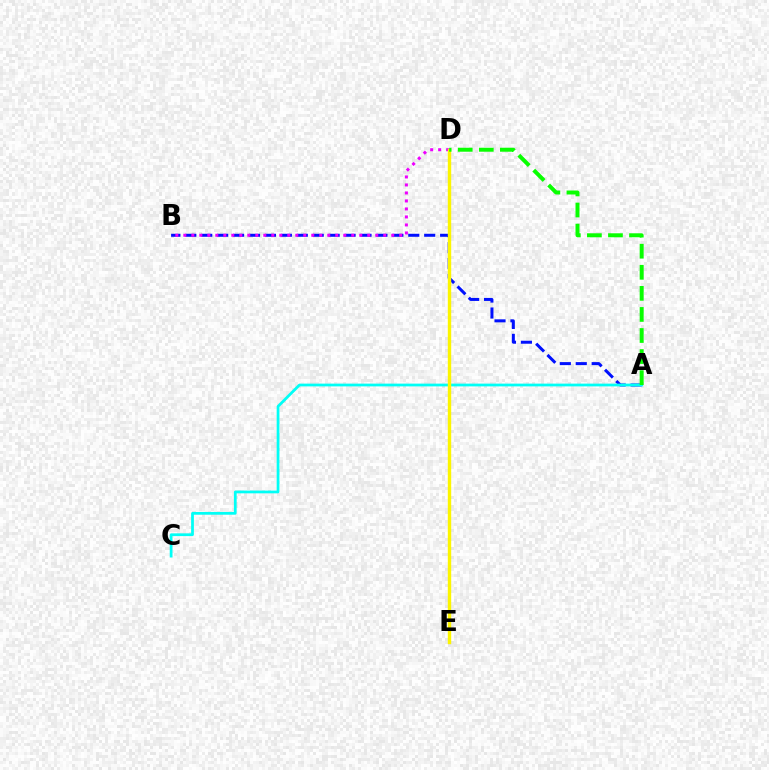{('A', 'B'): [{'color': '#0010ff', 'line_style': 'dashed', 'thickness': 2.16}], ('D', 'E'): [{'color': '#ff0000', 'line_style': 'dotted', 'thickness': 1.87}, {'color': '#fcf500', 'line_style': 'solid', 'thickness': 2.44}], ('A', 'C'): [{'color': '#00fff6', 'line_style': 'solid', 'thickness': 1.99}], ('B', 'D'): [{'color': '#ee00ff', 'line_style': 'dotted', 'thickness': 2.17}], ('A', 'D'): [{'color': '#08ff00', 'line_style': 'dashed', 'thickness': 2.86}]}